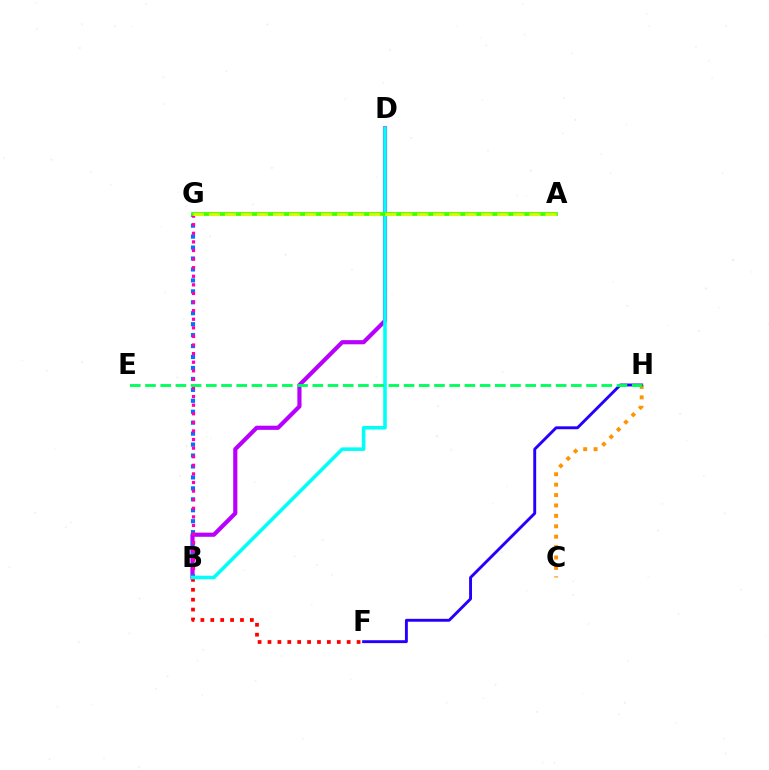{('B', 'D'): [{'color': '#b900ff', 'line_style': 'solid', 'thickness': 2.99}, {'color': '#00fff6', 'line_style': 'solid', 'thickness': 2.57}], ('B', 'G'): [{'color': '#0074ff', 'line_style': 'dotted', 'thickness': 2.97}, {'color': '#ff00ac', 'line_style': 'dotted', 'thickness': 2.33}], ('C', 'H'): [{'color': '#ff9400', 'line_style': 'dotted', 'thickness': 2.83}], ('B', 'F'): [{'color': '#ff0000', 'line_style': 'dotted', 'thickness': 2.69}], ('F', 'H'): [{'color': '#2500ff', 'line_style': 'solid', 'thickness': 2.09}], ('A', 'G'): [{'color': '#3dff00', 'line_style': 'solid', 'thickness': 2.71}, {'color': '#d1ff00', 'line_style': 'dashed', 'thickness': 2.18}], ('E', 'H'): [{'color': '#00ff5c', 'line_style': 'dashed', 'thickness': 2.07}]}